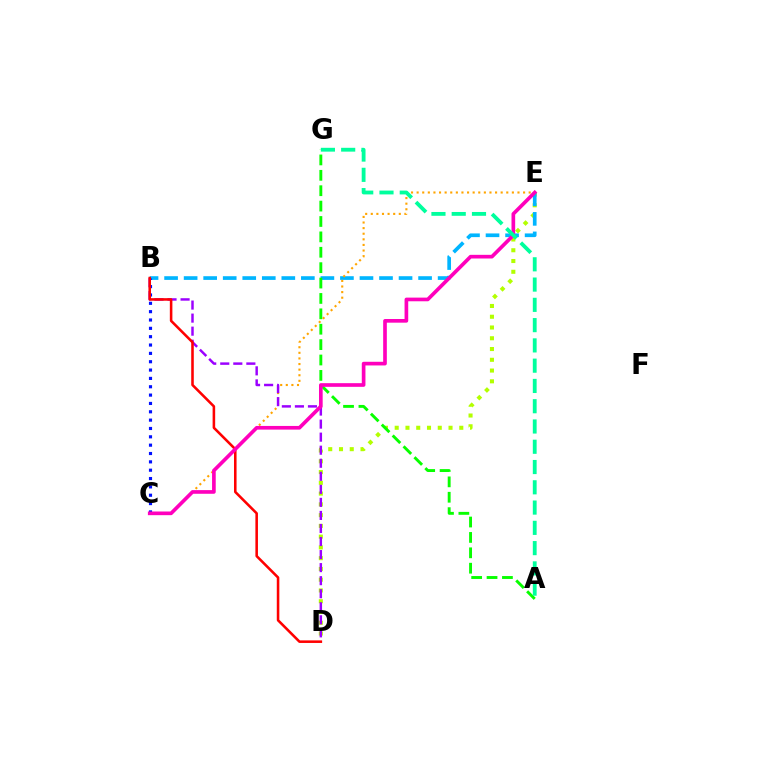{('D', 'E'): [{'color': '#b3ff00', 'line_style': 'dotted', 'thickness': 2.92}], ('B', 'E'): [{'color': '#00b5ff', 'line_style': 'dashed', 'thickness': 2.65}], ('B', 'C'): [{'color': '#0010ff', 'line_style': 'dotted', 'thickness': 2.27}], ('C', 'E'): [{'color': '#ffa500', 'line_style': 'dotted', 'thickness': 1.52}, {'color': '#ff00bd', 'line_style': 'solid', 'thickness': 2.64}], ('B', 'D'): [{'color': '#9b00ff', 'line_style': 'dashed', 'thickness': 1.77}, {'color': '#ff0000', 'line_style': 'solid', 'thickness': 1.84}], ('A', 'G'): [{'color': '#08ff00', 'line_style': 'dashed', 'thickness': 2.09}, {'color': '#00ff9d', 'line_style': 'dashed', 'thickness': 2.75}]}